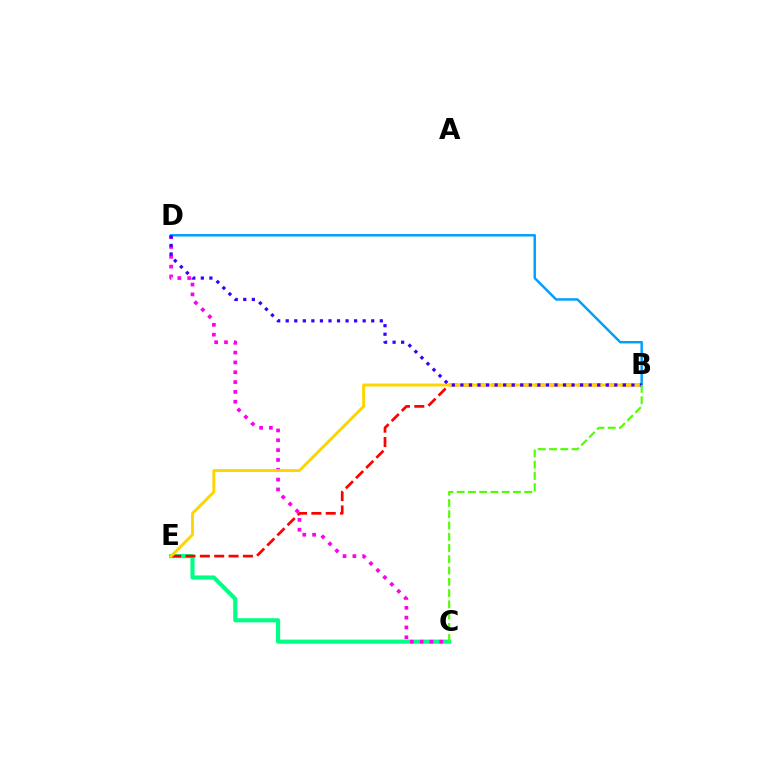{('C', 'E'): [{'color': '#00ff86', 'line_style': 'solid', 'thickness': 2.97}], ('C', 'D'): [{'color': '#ff00ed', 'line_style': 'dotted', 'thickness': 2.67}], ('B', 'E'): [{'color': '#ff0000', 'line_style': 'dashed', 'thickness': 1.95}, {'color': '#ffd500', 'line_style': 'solid', 'thickness': 2.11}], ('B', 'D'): [{'color': '#009eff', 'line_style': 'solid', 'thickness': 1.77}, {'color': '#3700ff', 'line_style': 'dotted', 'thickness': 2.32}], ('B', 'C'): [{'color': '#4fff00', 'line_style': 'dashed', 'thickness': 1.53}]}